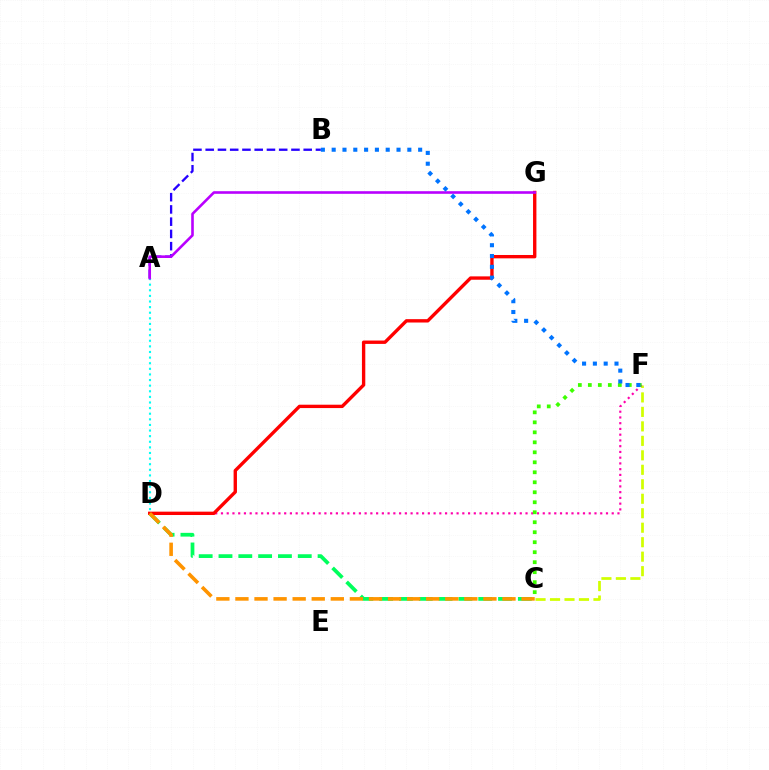{('C', 'F'): [{'color': '#d1ff00', 'line_style': 'dashed', 'thickness': 1.97}, {'color': '#3dff00', 'line_style': 'dotted', 'thickness': 2.71}], ('C', 'D'): [{'color': '#00ff5c', 'line_style': 'dashed', 'thickness': 2.69}, {'color': '#ff9400', 'line_style': 'dashed', 'thickness': 2.59}], ('D', 'F'): [{'color': '#ff00ac', 'line_style': 'dotted', 'thickness': 1.56}], ('A', 'B'): [{'color': '#2500ff', 'line_style': 'dashed', 'thickness': 1.66}], ('A', 'D'): [{'color': '#00fff6', 'line_style': 'dotted', 'thickness': 1.52}], ('D', 'G'): [{'color': '#ff0000', 'line_style': 'solid', 'thickness': 2.42}], ('A', 'G'): [{'color': '#b900ff', 'line_style': 'solid', 'thickness': 1.88}], ('B', 'F'): [{'color': '#0074ff', 'line_style': 'dotted', 'thickness': 2.94}]}